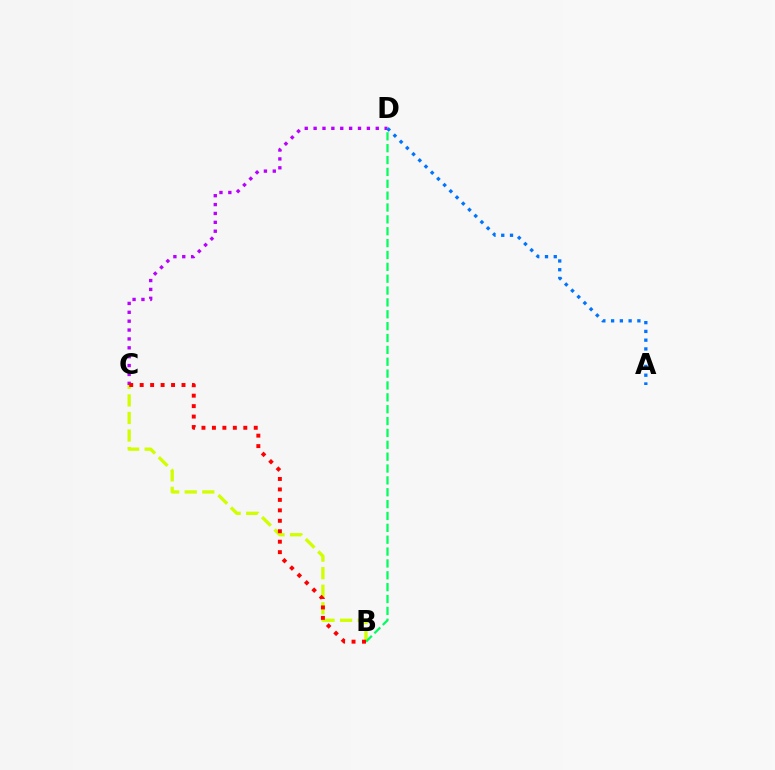{('B', 'C'): [{'color': '#d1ff00', 'line_style': 'dashed', 'thickness': 2.39}, {'color': '#ff0000', 'line_style': 'dotted', 'thickness': 2.84}], ('C', 'D'): [{'color': '#b900ff', 'line_style': 'dotted', 'thickness': 2.41}], ('B', 'D'): [{'color': '#00ff5c', 'line_style': 'dashed', 'thickness': 1.61}], ('A', 'D'): [{'color': '#0074ff', 'line_style': 'dotted', 'thickness': 2.38}]}